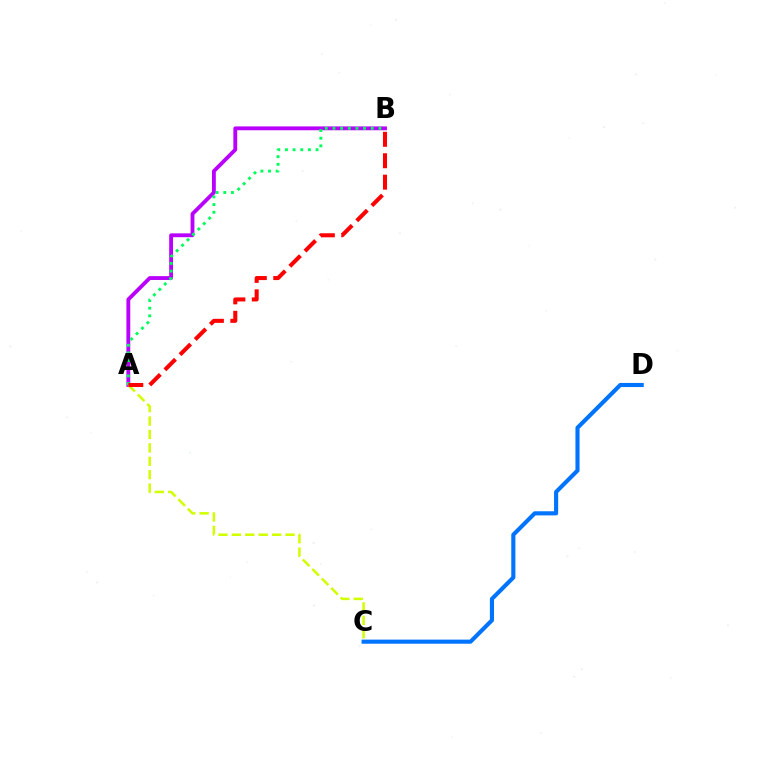{('A', 'B'): [{'color': '#b900ff', 'line_style': 'solid', 'thickness': 2.76}, {'color': '#00ff5c', 'line_style': 'dotted', 'thickness': 2.08}, {'color': '#ff0000', 'line_style': 'dashed', 'thickness': 2.91}], ('A', 'C'): [{'color': '#d1ff00', 'line_style': 'dashed', 'thickness': 1.82}], ('C', 'D'): [{'color': '#0074ff', 'line_style': 'solid', 'thickness': 2.96}]}